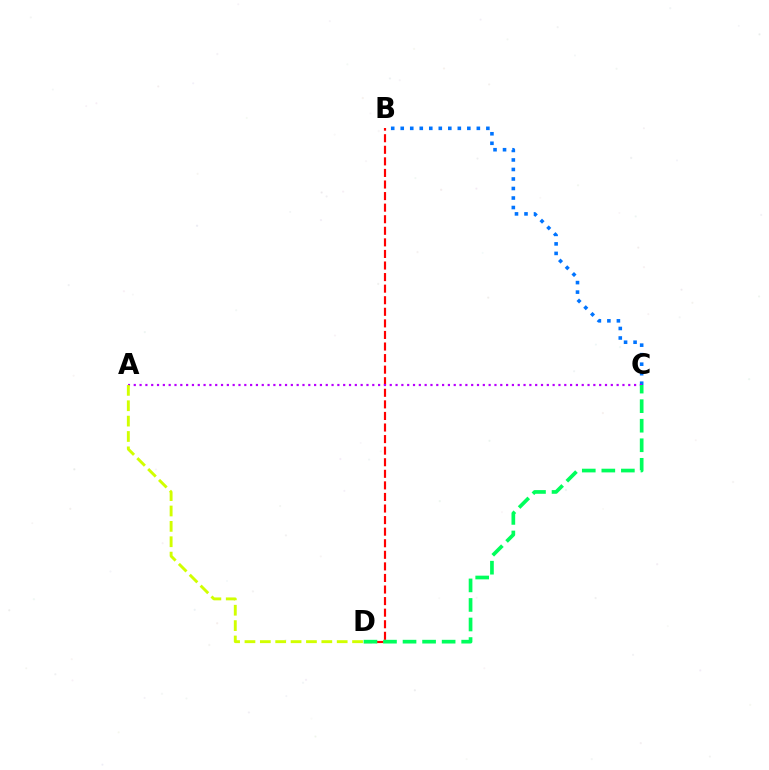{('B', 'C'): [{'color': '#0074ff', 'line_style': 'dotted', 'thickness': 2.59}], ('B', 'D'): [{'color': '#ff0000', 'line_style': 'dashed', 'thickness': 1.57}], ('A', 'C'): [{'color': '#b900ff', 'line_style': 'dotted', 'thickness': 1.58}], ('C', 'D'): [{'color': '#00ff5c', 'line_style': 'dashed', 'thickness': 2.66}], ('A', 'D'): [{'color': '#d1ff00', 'line_style': 'dashed', 'thickness': 2.09}]}